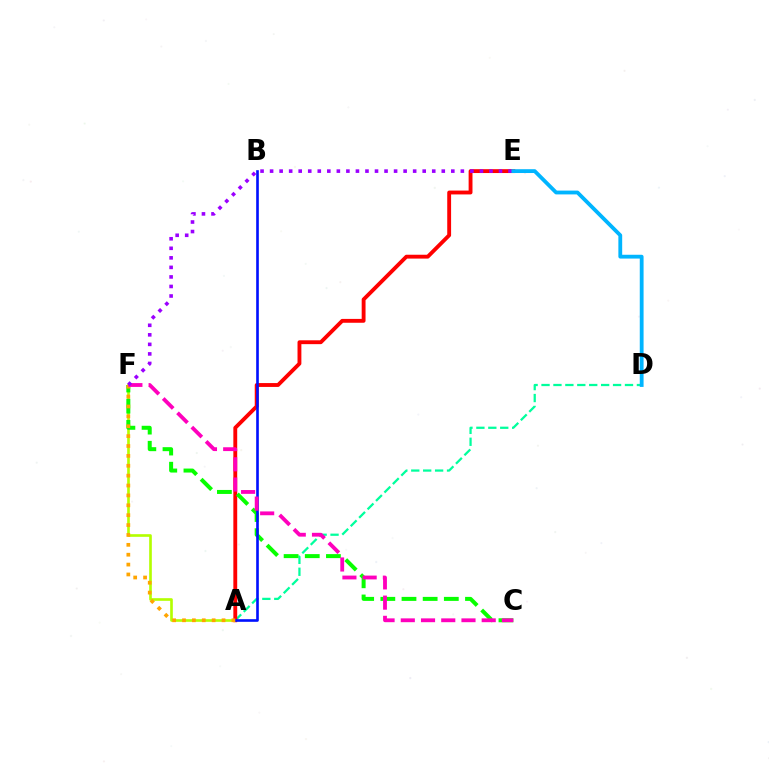{('A', 'F'): [{'color': '#b3ff00', 'line_style': 'solid', 'thickness': 1.91}, {'color': '#ffa500', 'line_style': 'dotted', 'thickness': 2.69}], ('A', 'D'): [{'color': '#00ff9d', 'line_style': 'dashed', 'thickness': 1.62}], ('A', 'E'): [{'color': '#ff0000', 'line_style': 'solid', 'thickness': 2.78}], ('C', 'F'): [{'color': '#08ff00', 'line_style': 'dashed', 'thickness': 2.87}, {'color': '#ff00bd', 'line_style': 'dashed', 'thickness': 2.75}], ('A', 'B'): [{'color': '#0010ff', 'line_style': 'solid', 'thickness': 1.9}], ('E', 'F'): [{'color': '#9b00ff', 'line_style': 'dotted', 'thickness': 2.59}], ('D', 'E'): [{'color': '#00b5ff', 'line_style': 'solid', 'thickness': 2.75}]}